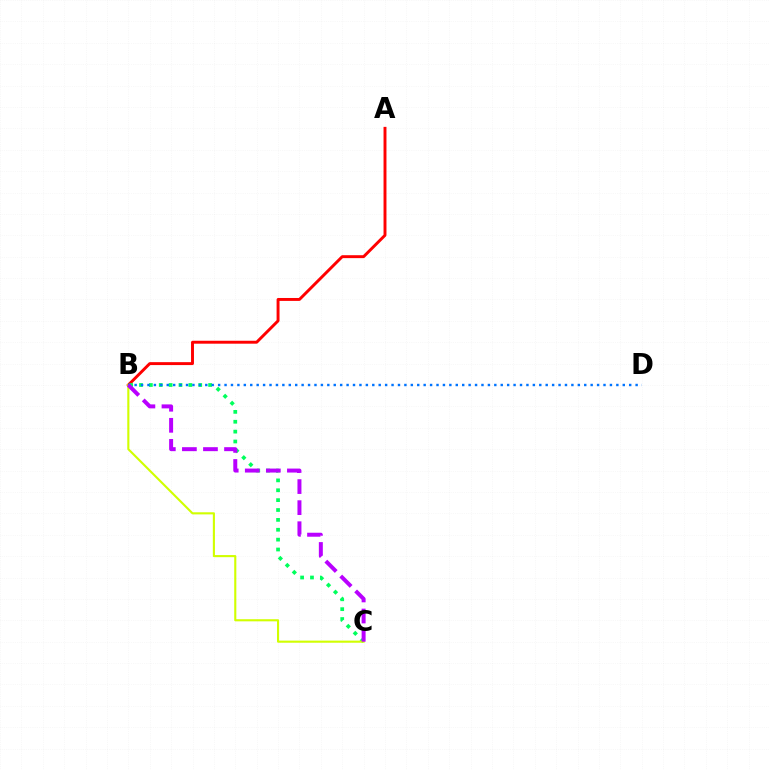{('A', 'B'): [{'color': '#ff0000', 'line_style': 'solid', 'thickness': 2.11}], ('B', 'C'): [{'color': '#00ff5c', 'line_style': 'dotted', 'thickness': 2.68}, {'color': '#d1ff00', 'line_style': 'solid', 'thickness': 1.52}, {'color': '#b900ff', 'line_style': 'dashed', 'thickness': 2.86}], ('B', 'D'): [{'color': '#0074ff', 'line_style': 'dotted', 'thickness': 1.75}]}